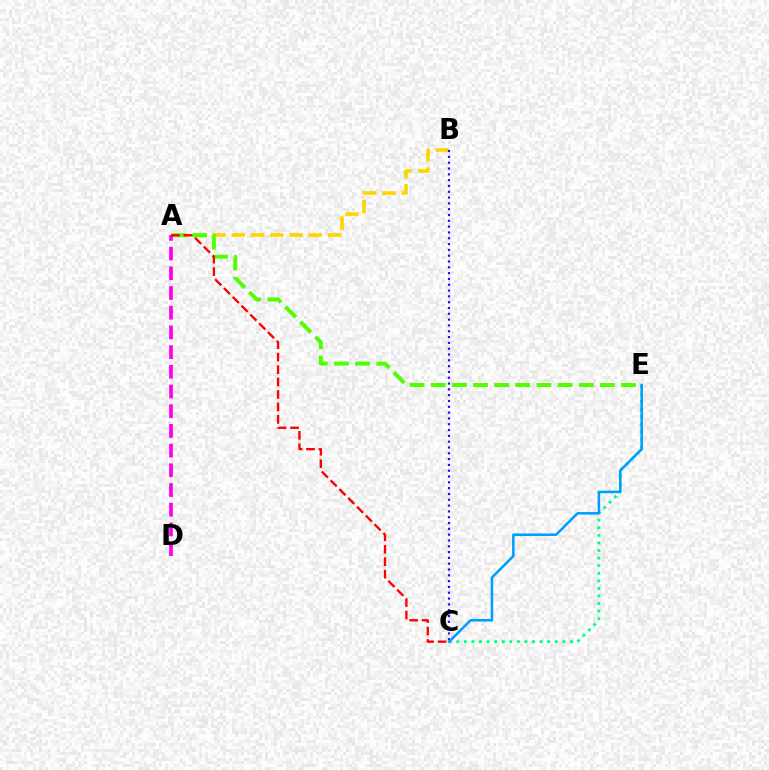{('A', 'B'): [{'color': '#ffd500', 'line_style': 'dashed', 'thickness': 2.62}], ('A', 'E'): [{'color': '#4fff00', 'line_style': 'dashed', 'thickness': 2.87}], ('A', 'D'): [{'color': '#ff00ed', 'line_style': 'dashed', 'thickness': 2.68}], ('B', 'C'): [{'color': '#3700ff', 'line_style': 'dotted', 'thickness': 1.58}], ('C', 'E'): [{'color': '#00ff86', 'line_style': 'dotted', 'thickness': 2.06}, {'color': '#009eff', 'line_style': 'solid', 'thickness': 1.83}], ('A', 'C'): [{'color': '#ff0000', 'line_style': 'dashed', 'thickness': 1.69}]}